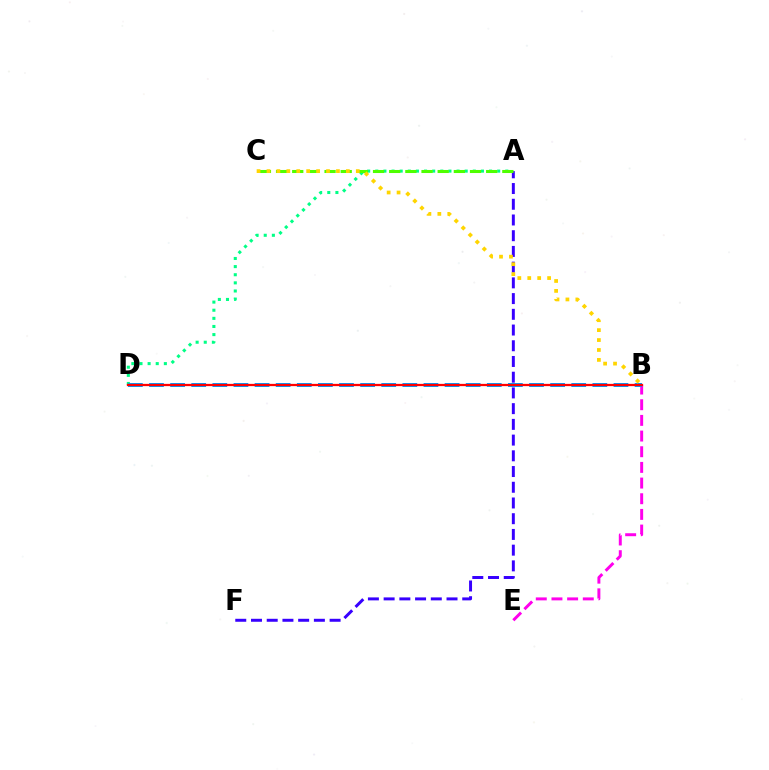{('A', 'D'): [{'color': '#00ff86', 'line_style': 'dotted', 'thickness': 2.21}], ('A', 'F'): [{'color': '#3700ff', 'line_style': 'dashed', 'thickness': 2.14}], ('B', 'E'): [{'color': '#ff00ed', 'line_style': 'dashed', 'thickness': 2.13}], ('B', 'D'): [{'color': '#009eff', 'line_style': 'dashed', 'thickness': 2.87}, {'color': '#ff0000', 'line_style': 'solid', 'thickness': 1.62}], ('A', 'C'): [{'color': '#4fff00', 'line_style': 'dashed', 'thickness': 2.2}], ('B', 'C'): [{'color': '#ffd500', 'line_style': 'dotted', 'thickness': 2.7}]}